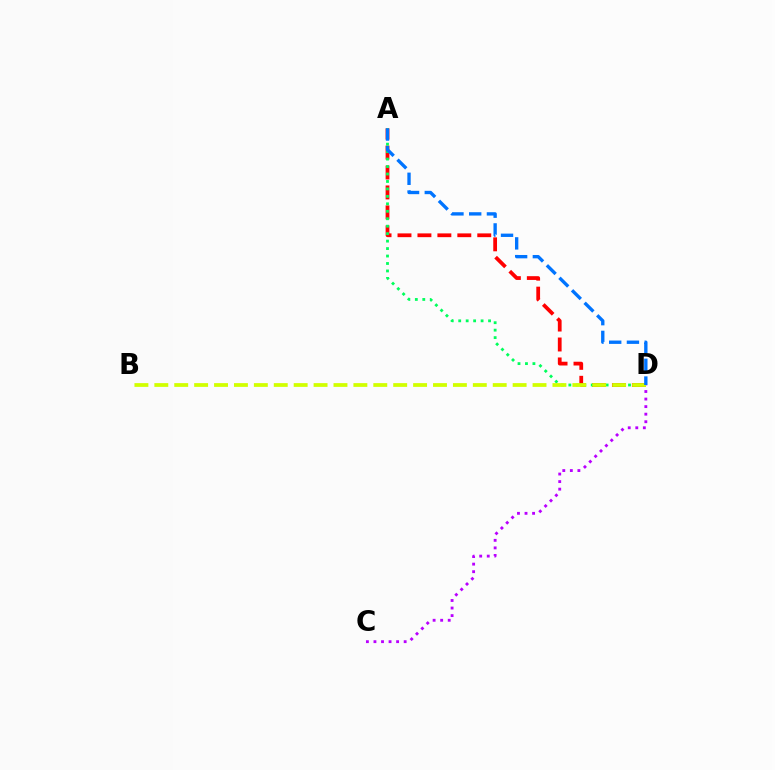{('A', 'D'): [{'color': '#ff0000', 'line_style': 'dashed', 'thickness': 2.71}, {'color': '#00ff5c', 'line_style': 'dotted', 'thickness': 2.03}, {'color': '#0074ff', 'line_style': 'dashed', 'thickness': 2.41}], ('C', 'D'): [{'color': '#b900ff', 'line_style': 'dotted', 'thickness': 2.05}], ('B', 'D'): [{'color': '#d1ff00', 'line_style': 'dashed', 'thickness': 2.7}]}